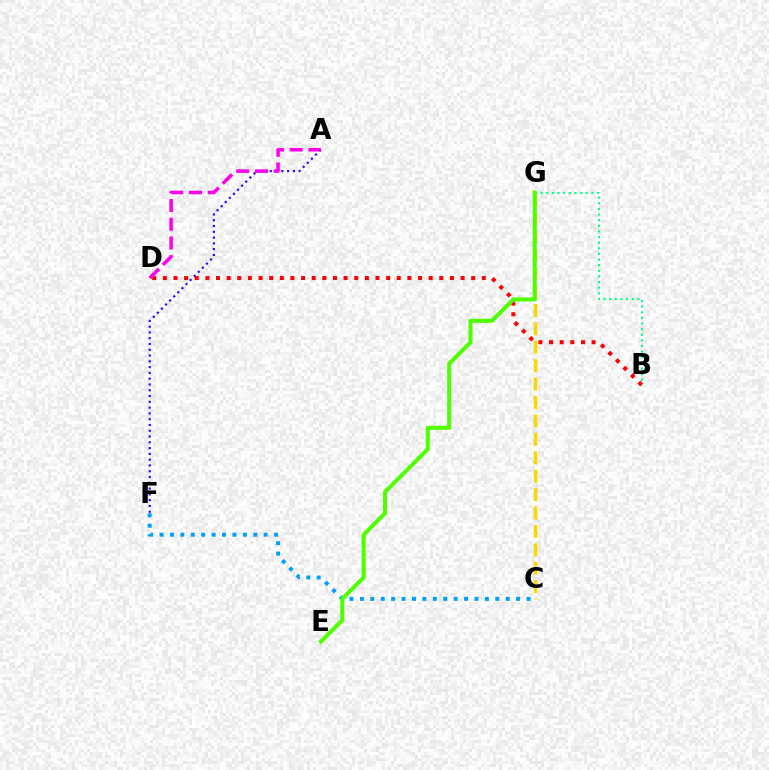{('A', 'F'): [{'color': '#3700ff', 'line_style': 'dotted', 'thickness': 1.57}], ('B', 'G'): [{'color': '#00ff86', 'line_style': 'dotted', 'thickness': 1.53}], ('B', 'D'): [{'color': '#ff0000', 'line_style': 'dotted', 'thickness': 2.89}], ('C', 'F'): [{'color': '#009eff', 'line_style': 'dotted', 'thickness': 2.83}], ('C', 'G'): [{'color': '#ffd500', 'line_style': 'dashed', 'thickness': 2.5}], ('A', 'D'): [{'color': '#ff00ed', 'line_style': 'dashed', 'thickness': 2.54}], ('E', 'G'): [{'color': '#4fff00', 'line_style': 'solid', 'thickness': 2.9}]}